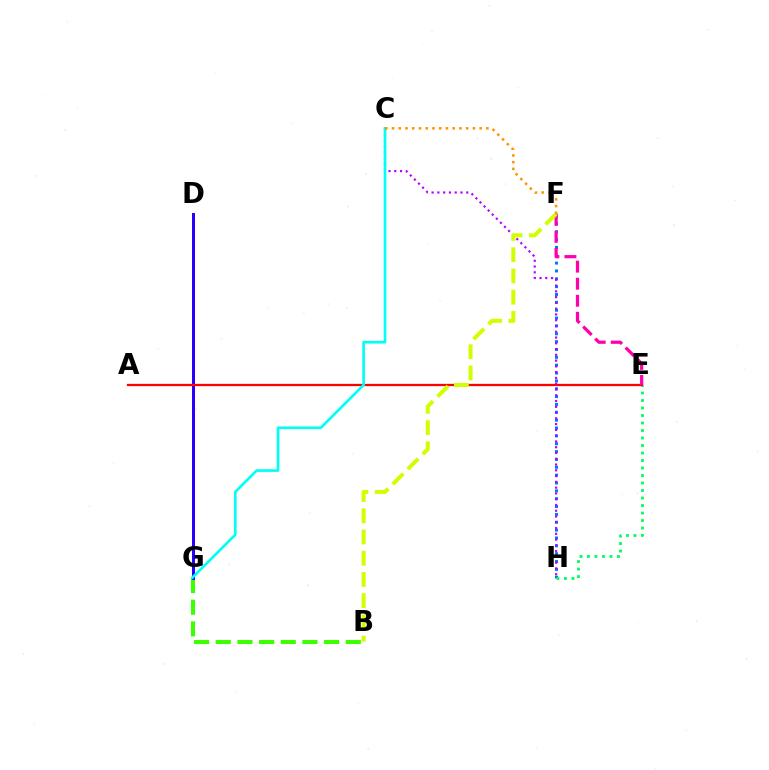{('F', 'H'): [{'color': '#0074ff', 'line_style': 'dotted', 'thickness': 2.13}], ('B', 'G'): [{'color': '#3dff00', 'line_style': 'dashed', 'thickness': 2.94}], ('D', 'G'): [{'color': '#2500ff', 'line_style': 'solid', 'thickness': 2.14}], ('E', 'H'): [{'color': '#00ff5c', 'line_style': 'dotted', 'thickness': 2.04}], ('A', 'E'): [{'color': '#ff0000', 'line_style': 'solid', 'thickness': 1.64}], ('C', 'H'): [{'color': '#b900ff', 'line_style': 'dotted', 'thickness': 1.57}], ('E', 'F'): [{'color': '#ff00ac', 'line_style': 'dashed', 'thickness': 2.32}], ('B', 'F'): [{'color': '#d1ff00', 'line_style': 'dashed', 'thickness': 2.88}], ('C', 'G'): [{'color': '#00fff6', 'line_style': 'solid', 'thickness': 1.91}], ('C', 'F'): [{'color': '#ff9400', 'line_style': 'dotted', 'thickness': 1.83}]}